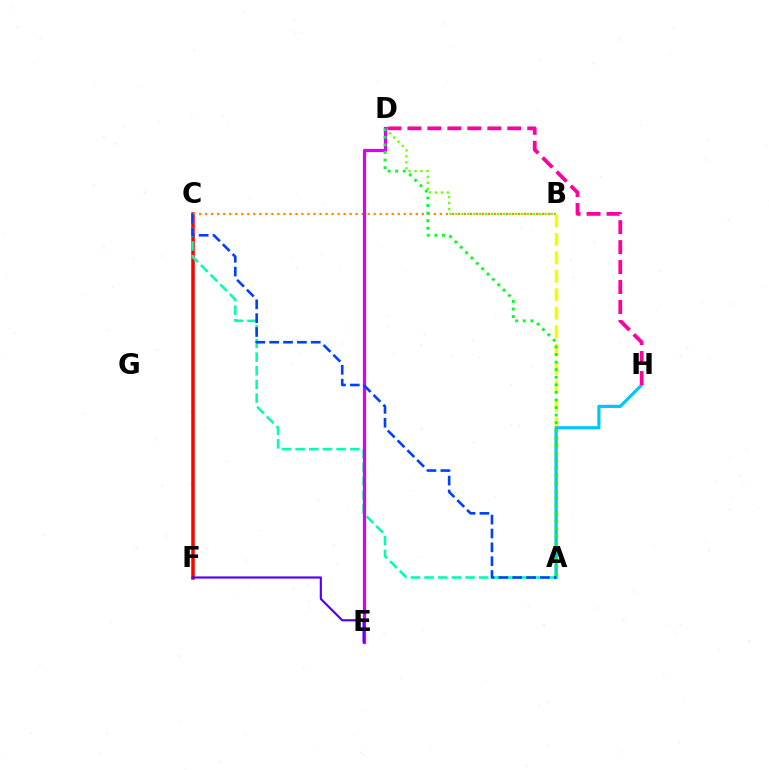{('C', 'F'): [{'color': '#ff0000', 'line_style': 'solid', 'thickness': 2.53}], ('B', 'C'): [{'color': '#ff8800', 'line_style': 'dotted', 'thickness': 1.64}], ('B', 'D'): [{'color': '#66ff00', 'line_style': 'dotted', 'thickness': 1.62}], ('A', 'B'): [{'color': '#eeff00', 'line_style': 'dashed', 'thickness': 2.51}], ('A', 'C'): [{'color': '#00ffaf', 'line_style': 'dashed', 'thickness': 1.86}, {'color': '#003fff', 'line_style': 'dashed', 'thickness': 1.88}], ('D', 'E'): [{'color': '#d600ff', 'line_style': 'solid', 'thickness': 2.31}], ('E', 'F'): [{'color': '#4f00ff', 'line_style': 'solid', 'thickness': 1.56}], ('A', 'H'): [{'color': '#00c7ff', 'line_style': 'solid', 'thickness': 2.3}], ('D', 'H'): [{'color': '#ff00a0', 'line_style': 'dashed', 'thickness': 2.71}], ('A', 'D'): [{'color': '#00ff27', 'line_style': 'dotted', 'thickness': 2.06}]}